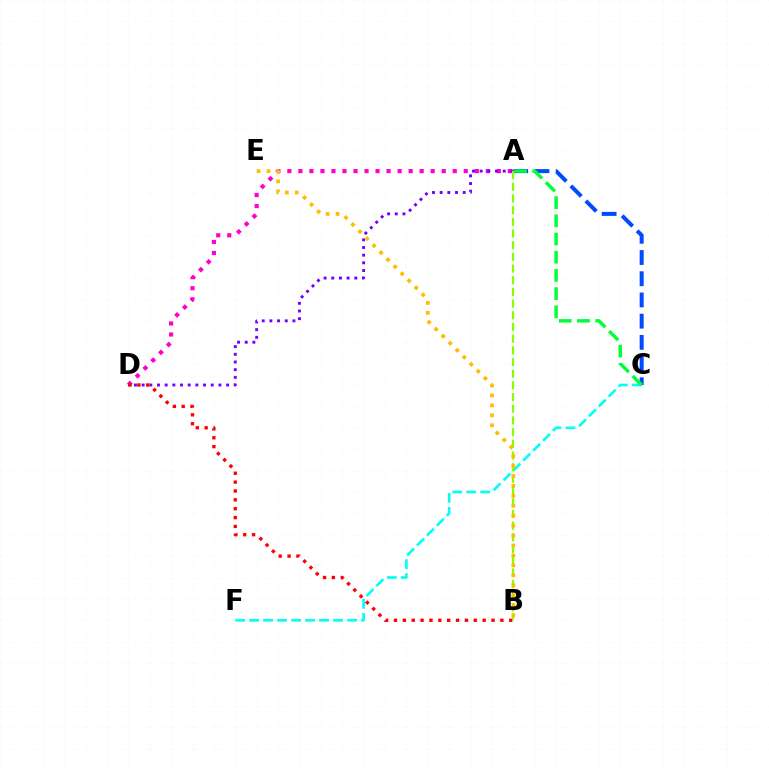{('A', 'D'): [{'color': '#ff00cf', 'line_style': 'dotted', 'thickness': 3.0}, {'color': '#7200ff', 'line_style': 'dotted', 'thickness': 2.09}], ('B', 'D'): [{'color': '#ff0000', 'line_style': 'dotted', 'thickness': 2.41}], ('A', 'C'): [{'color': '#004bff', 'line_style': 'dashed', 'thickness': 2.88}, {'color': '#00ff39', 'line_style': 'dashed', 'thickness': 2.47}], ('C', 'F'): [{'color': '#00fff6', 'line_style': 'dashed', 'thickness': 1.9}], ('A', 'B'): [{'color': '#84ff00', 'line_style': 'dashed', 'thickness': 1.59}], ('B', 'E'): [{'color': '#ffbd00', 'line_style': 'dotted', 'thickness': 2.7}]}